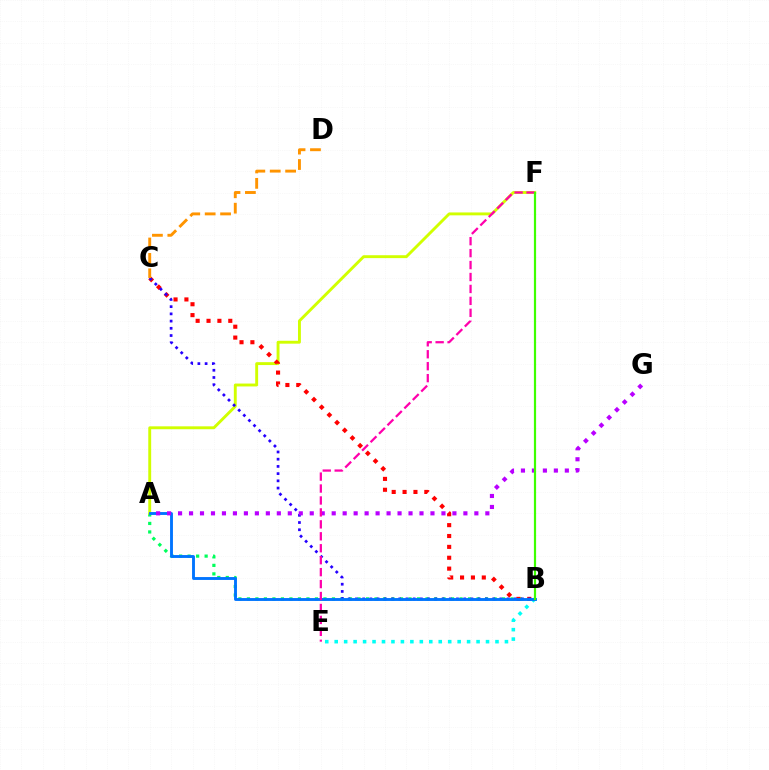{('A', 'B'): [{'color': '#00ff5c', 'line_style': 'dotted', 'thickness': 2.31}, {'color': '#0074ff', 'line_style': 'solid', 'thickness': 2.07}], ('A', 'F'): [{'color': '#d1ff00', 'line_style': 'solid', 'thickness': 2.09}], ('B', 'C'): [{'color': '#ff0000', 'line_style': 'dotted', 'thickness': 2.95}, {'color': '#2500ff', 'line_style': 'dotted', 'thickness': 1.96}], ('B', 'E'): [{'color': '#00fff6', 'line_style': 'dotted', 'thickness': 2.57}], ('A', 'G'): [{'color': '#b900ff', 'line_style': 'dotted', 'thickness': 2.98}], ('E', 'F'): [{'color': '#ff00ac', 'line_style': 'dashed', 'thickness': 1.62}], ('B', 'F'): [{'color': '#3dff00', 'line_style': 'solid', 'thickness': 1.58}], ('C', 'D'): [{'color': '#ff9400', 'line_style': 'dashed', 'thickness': 2.09}]}